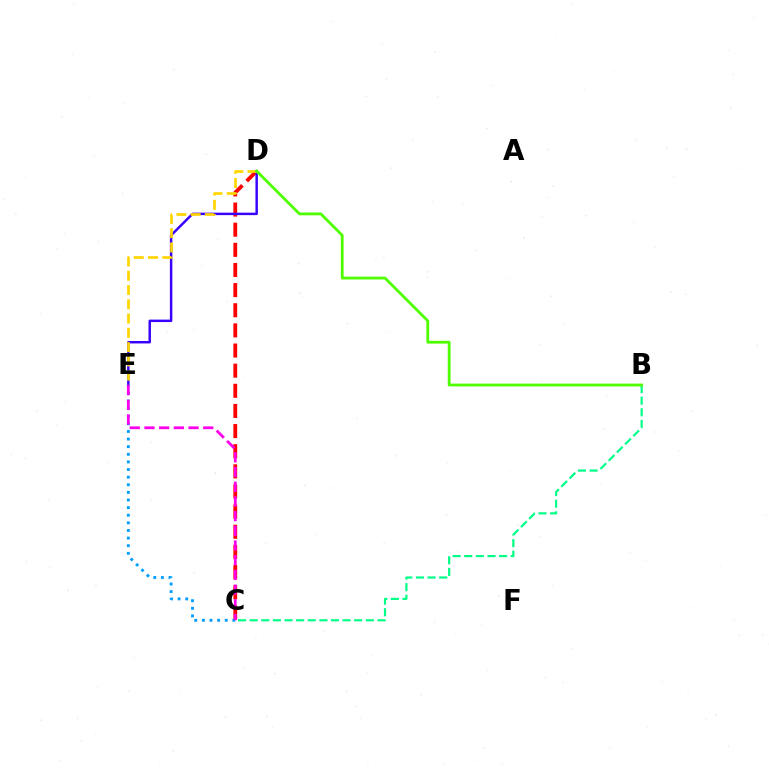{('C', 'D'): [{'color': '#ff0000', 'line_style': 'dashed', 'thickness': 2.74}], ('D', 'E'): [{'color': '#3700ff', 'line_style': 'solid', 'thickness': 1.77}, {'color': '#ffd500', 'line_style': 'dashed', 'thickness': 1.94}], ('C', 'E'): [{'color': '#009eff', 'line_style': 'dotted', 'thickness': 2.07}, {'color': '#ff00ed', 'line_style': 'dashed', 'thickness': 2.0}], ('B', 'C'): [{'color': '#00ff86', 'line_style': 'dashed', 'thickness': 1.58}], ('B', 'D'): [{'color': '#4fff00', 'line_style': 'solid', 'thickness': 2.02}]}